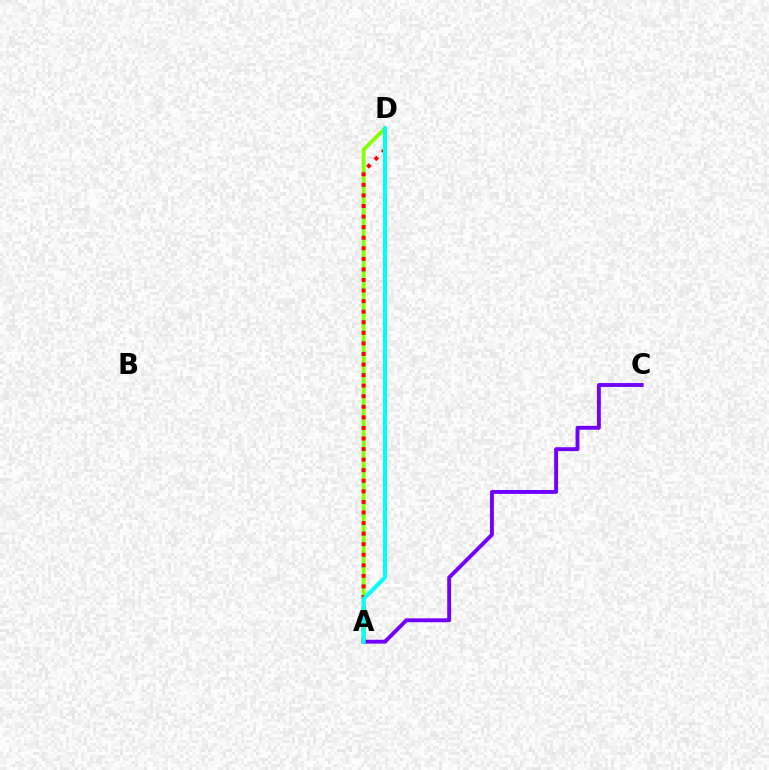{('A', 'D'): [{'color': '#84ff00', 'line_style': 'solid', 'thickness': 2.71}, {'color': '#ff0000', 'line_style': 'dotted', 'thickness': 2.87}, {'color': '#00fff6', 'line_style': 'solid', 'thickness': 2.91}], ('A', 'C'): [{'color': '#7200ff', 'line_style': 'solid', 'thickness': 2.8}]}